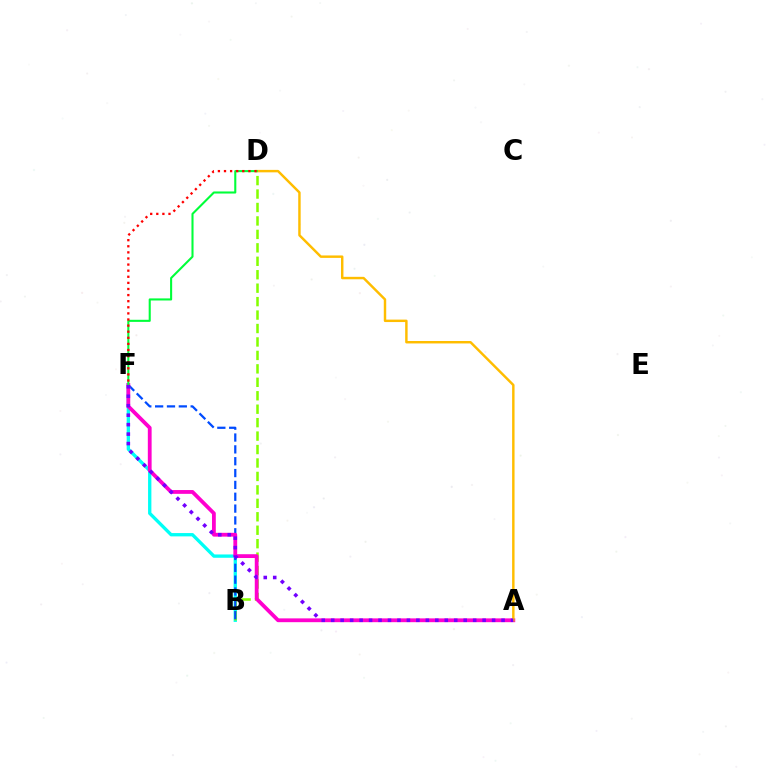{('B', 'F'): [{'color': '#00fff6', 'line_style': 'solid', 'thickness': 2.39}, {'color': '#004bff', 'line_style': 'dashed', 'thickness': 1.61}], ('B', 'D'): [{'color': '#84ff00', 'line_style': 'dashed', 'thickness': 1.83}], ('A', 'F'): [{'color': '#ff00cf', 'line_style': 'solid', 'thickness': 2.74}, {'color': '#7200ff', 'line_style': 'dotted', 'thickness': 2.57}], ('A', 'D'): [{'color': '#ffbd00', 'line_style': 'solid', 'thickness': 1.76}], ('D', 'F'): [{'color': '#00ff39', 'line_style': 'solid', 'thickness': 1.5}, {'color': '#ff0000', 'line_style': 'dotted', 'thickness': 1.66}]}